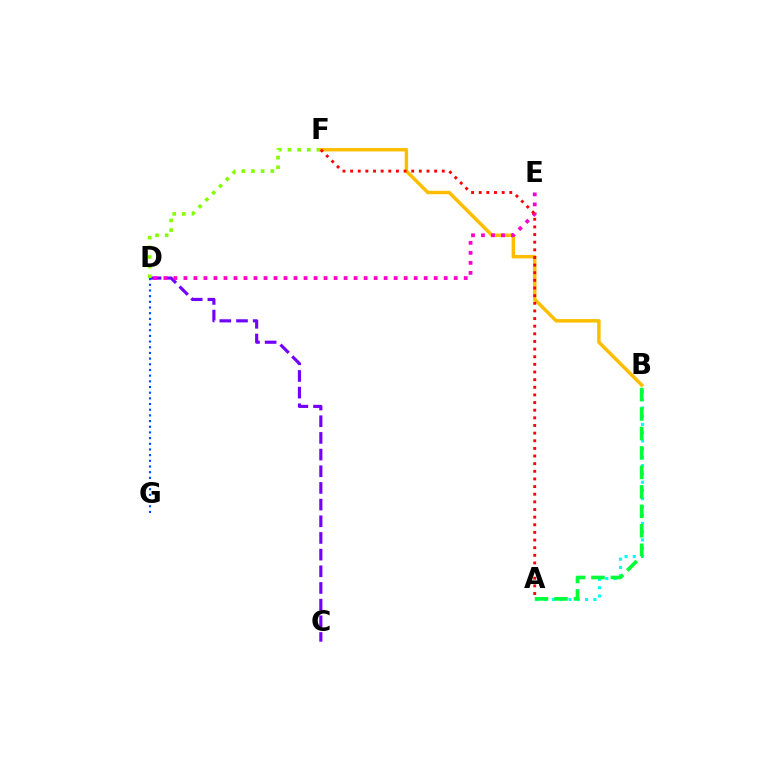{('C', 'D'): [{'color': '#7200ff', 'line_style': 'dashed', 'thickness': 2.26}], ('D', 'F'): [{'color': '#84ff00', 'line_style': 'dotted', 'thickness': 2.62}], ('A', 'B'): [{'color': '#00fff6', 'line_style': 'dotted', 'thickness': 2.24}, {'color': '#00ff39', 'line_style': 'dashed', 'thickness': 2.64}], ('B', 'F'): [{'color': '#ffbd00', 'line_style': 'solid', 'thickness': 2.5}], ('D', 'E'): [{'color': '#ff00cf', 'line_style': 'dotted', 'thickness': 2.72}], ('D', 'G'): [{'color': '#004bff', 'line_style': 'dotted', 'thickness': 1.54}], ('A', 'F'): [{'color': '#ff0000', 'line_style': 'dotted', 'thickness': 2.08}]}